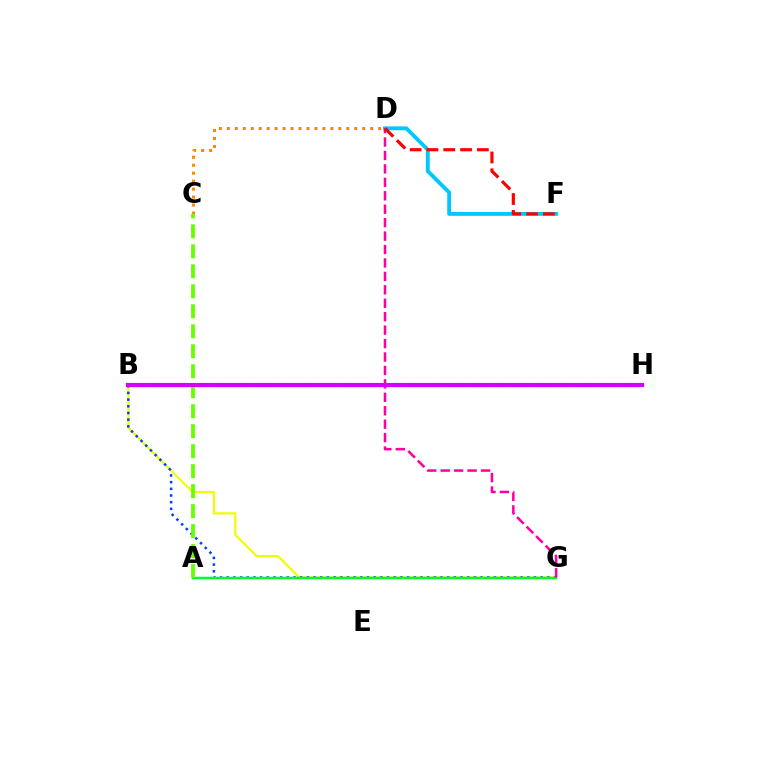{('B', 'G'): [{'color': '#eeff00', 'line_style': 'solid', 'thickness': 1.57}, {'color': '#003fff', 'line_style': 'dotted', 'thickness': 1.82}], ('C', 'D'): [{'color': '#ff8800', 'line_style': 'dotted', 'thickness': 2.16}], ('B', 'H'): [{'color': '#00ffaf', 'line_style': 'solid', 'thickness': 2.41}, {'color': '#4f00ff', 'line_style': 'dashed', 'thickness': 2.91}, {'color': '#d600ff', 'line_style': 'solid', 'thickness': 2.94}], ('A', 'G'): [{'color': '#00ff27', 'line_style': 'solid', 'thickness': 1.78}], ('D', 'F'): [{'color': '#00c7ff', 'line_style': 'solid', 'thickness': 2.78}, {'color': '#ff0000', 'line_style': 'dashed', 'thickness': 2.28}], ('A', 'C'): [{'color': '#66ff00', 'line_style': 'dashed', 'thickness': 2.71}], ('D', 'G'): [{'color': '#ff00a0', 'line_style': 'dashed', 'thickness': 1.83}]}